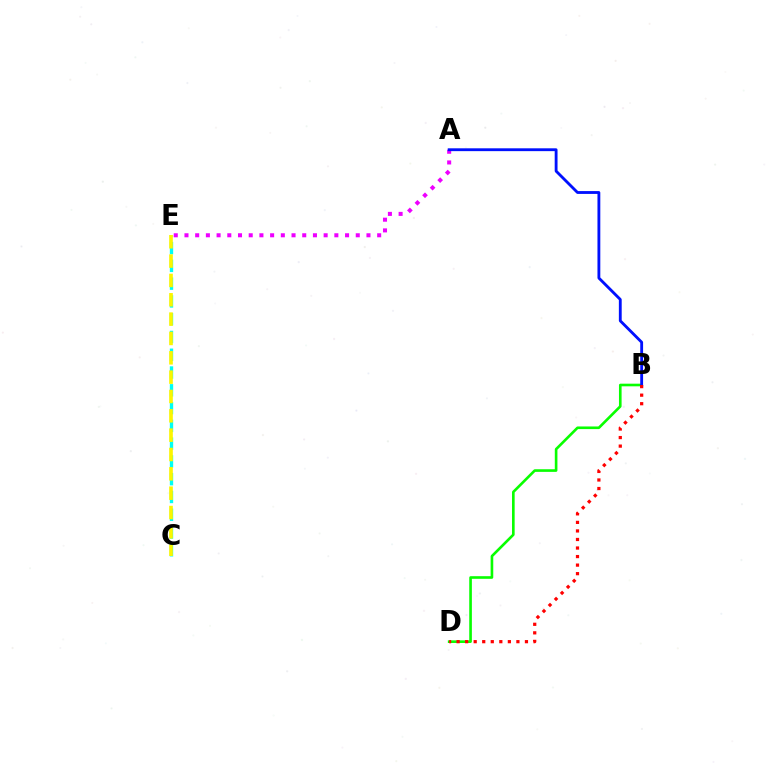{('C', 'E'): [{'color': '#00fff6', 'line_style': 'dashed', 'thickness': 2.41}, {'color': '#fcf500', 'line_style': 'dashed', 'thickness': 2.63}], ('B', 'D'): [{'color': '#08ff00', 'line_style': 'solid', 'thickness': 1.9}, {'color': '#ff0000', 'line_style': 'dotted', 'thickness': 2.32}], ('A', 'E'): [{'color': '#ee00ff', 'line_style': 'dotted', 'thickness': 2.91}], ('A', 'B'): [{'color': '#0010ff', 'line_style': 'solid', 'thickness': 2.04}]}